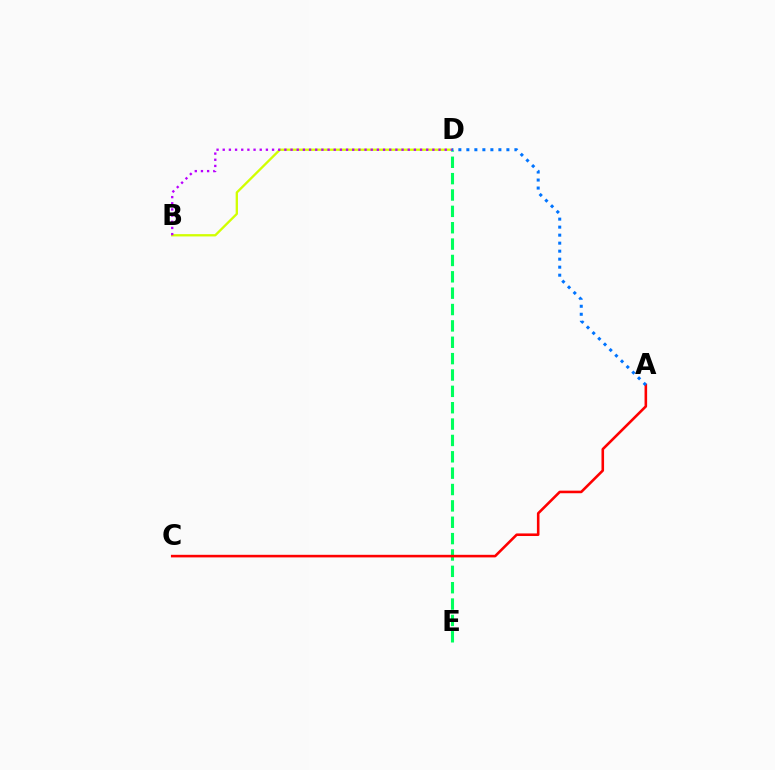{('B', 'D'): [{'color': '#d1ff00', 'line_style': 'solid', 'thickness': 1.67}, {'color': '#b900ff', 'line_style': 'dotted', 'thickness': 1.68}], ('D', 'E'): [{'color': '#00ff5c', 'line_style': 'dashed', 'thickness': 2.22}], ('A', 'C'): [{'color': '#ff0000', 'line_style': 'solid', 'thickness': 1.86}], ('A', 'D'): [{'color': '#0074ff', 'line_style': 'dotted', 'thickness': 2.18}]}